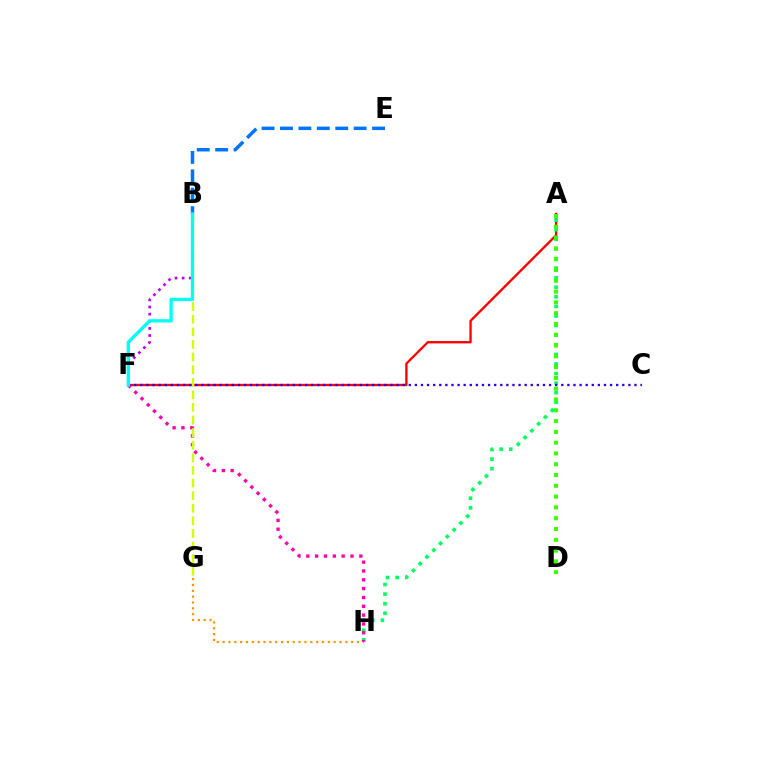{('B', 'F'): [{'color': '#b900ff', 'line_style': 'dotted', 'thickness': 1.94}, {'color': '#00fff6', 'line_style': 'solid', 'thickness': 2.38}], ('A', 'F'): [{'color': '#ff0000', 'line_style': 'solid', 'thickness': 1.69}], ('B', 'E'): [{'color': '#0074ff', 'line_style': 'dashed', 'thickness': 2.5}], ('G', 'H'): [{'color': '#ff9400', 'line_style': 'dotted', 'thickness': 1.59}], ('A', 'H'): [{'color': '#00ff5c', 'line_style': 'dotted', 'thickness': 2.61}], ('F', 'H'): [{'color': '#ff00ac', 'line_style': 'dotted', 'thickness': 2.4}], ('B', 'G'): [{'color': '#d1ff00', 'line_style': 'dashed', 'thickness': 1.71}], ('A', 'D'): [{'color': '#3dff00', 'line_style': 'dotted', 'thickness': 2.93}], ('C', 'F'): [{'color': '#2500ff', 'line_style': 'dotted', 'thickness': 1.66}]}